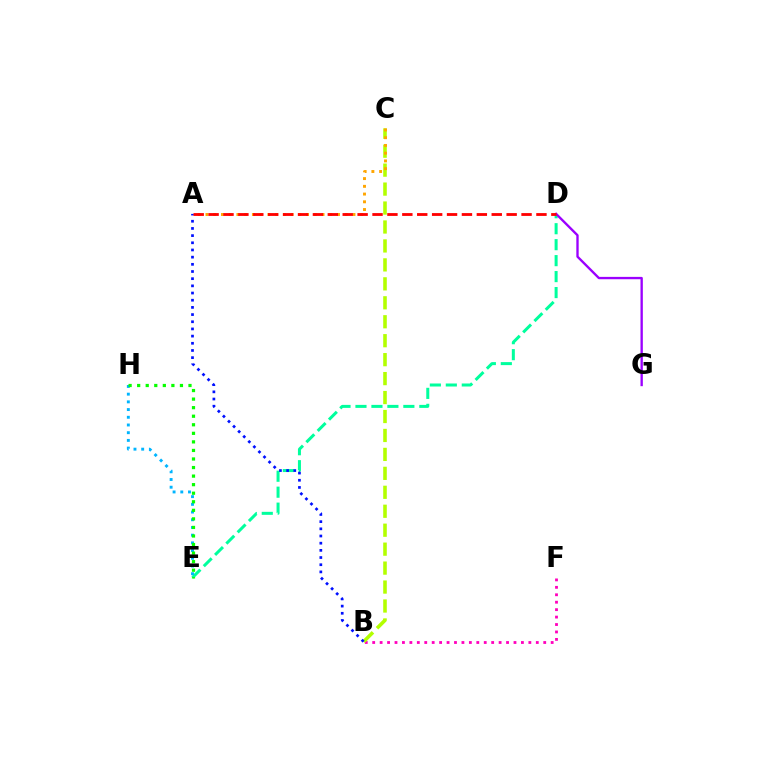{('B', 'F'): [{'color': '#ff00bd', 'line_style': 'dotted', 'thickness': 2.02}], ('D', 'E'): [{'color': '#00ff9d', 'line_style': 'dashed', 'thickness': 2.17}], ('D', 'G'): [{'color': '#9b00ff', 'line_style': 'solid', 'thickness': 1.69}], ('E', 'H'): [{'color': '#00b5ff', 'line_style': 'dotted', 'thickness': 2.09}, {'color': '#08ff00', 'line_style': 'dotted', 'thickness': 2.32}], ('B', 'C'): [{'color': '#b3ff00', 'line_style': 'dashed', 'thickness': 2.57}], ('A', 'B'): [{'color': '#0010ff', 'line_style': 'dotted', 'thickness': 1.95}], ('A', 'C'): [{'color': '#ffa500', 'line_style': 'dotted', 'thickness': 2.1}], ('A', 'D'): [{'color': '#ff0000', 'line_style': 'dashed', 'thickness': 2.02}]}